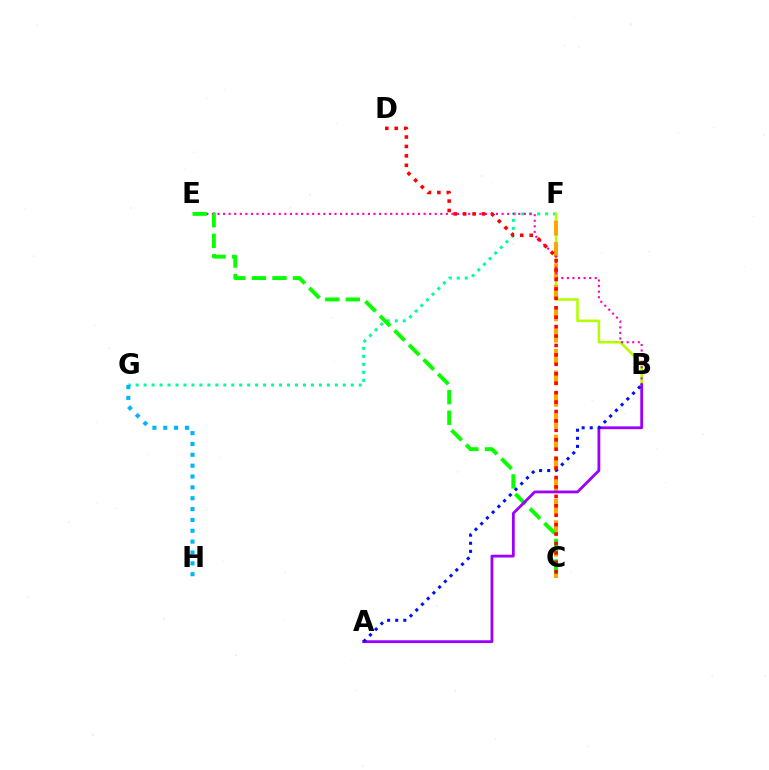{('F', 'G'): [{'color': '#00ff9d', 'line_style': 'dotted', 'thickness': 2.17}], ('B', 'F'): [{'color': '#b3ff00', 'line_style': 'solid', 'thickness': 1.86}], ('C', 'F'): [{'color': '#ffa500', 'line_style': 'dashed', 'thickness': 2.91}], ('B', 'E'): [{'color': '#ff00bd', 'line_style': 'dotted', 'thickness': 1.51}], ('C', 'E'): [{'color': '#08ff00', 'line_style': 'dashed', 'thickness': 2.79}], ('G', 'H'): [{'color': '#00b5ff', 'line_style': 'dotted', 'thickness': 2.95}], ('A', 'B'): [{'color': '#9b00ff', 'line_style': 'solid', 'thickness': 2.02}, {'color': '#0010ff', 'line_style': 'dotted', 'thickness': 2.2}], ('C', 'D'): [{'color': '#ff0000', 'line_style': 'dotted', 'thickness': 2.56}]}